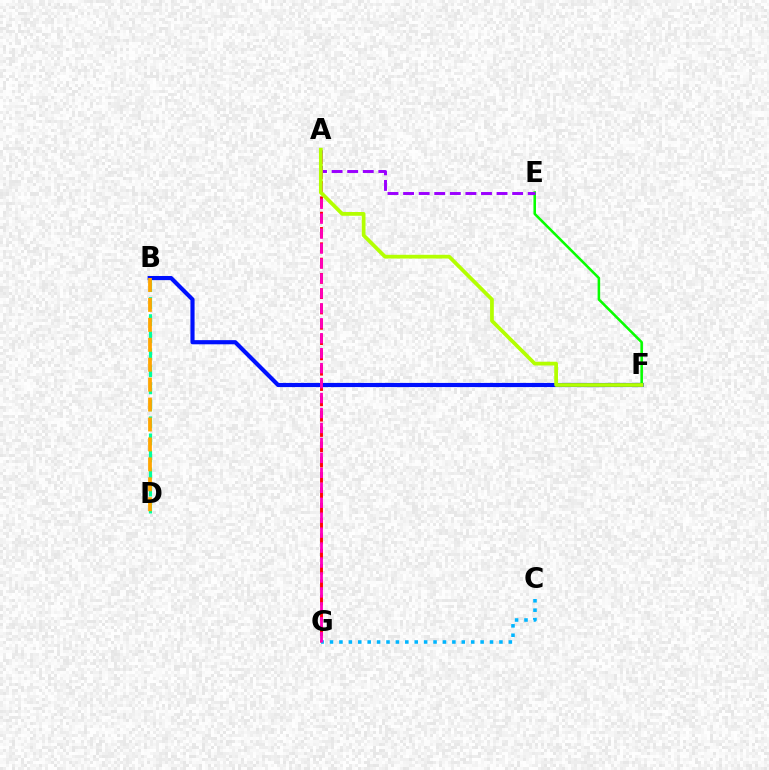{('A', 'G'): [{'color': '#ff0000', 'line_style': 'dashed', 'thickness': 2.08}, {'color': '#ff00bd', 'line_style': 'dashed', 'thickness': 2.03}], ('B', 'F'): [{'color': '#0010ff', 'line_style': 'solid', 'thickness': 2.98}], ('B', 'D'): [{'color': '#00ff9d', 'line_style': 'dashed', 'thickness': 2.31}, {'color': '#ffa500', 'line_style': 'dashed', 'thickness': 2.71}], ('C', 'G'): [{'color': '#00b5ff', 'line_style': 'dotted', 'thickness': 2.56}], ('E', 'F'): [{'color': '#08ff00', 'line_style': 'solid', 'thickness': 1.84}], ('A', 'E'): [{'color': '#9b00ff', 'line_style': 'dashed', 'thickness': 2.12}], ('A', 'F'): [{'color': '#b3ff00', 'line_style': 'solid', 'thickness': 2.7}]}